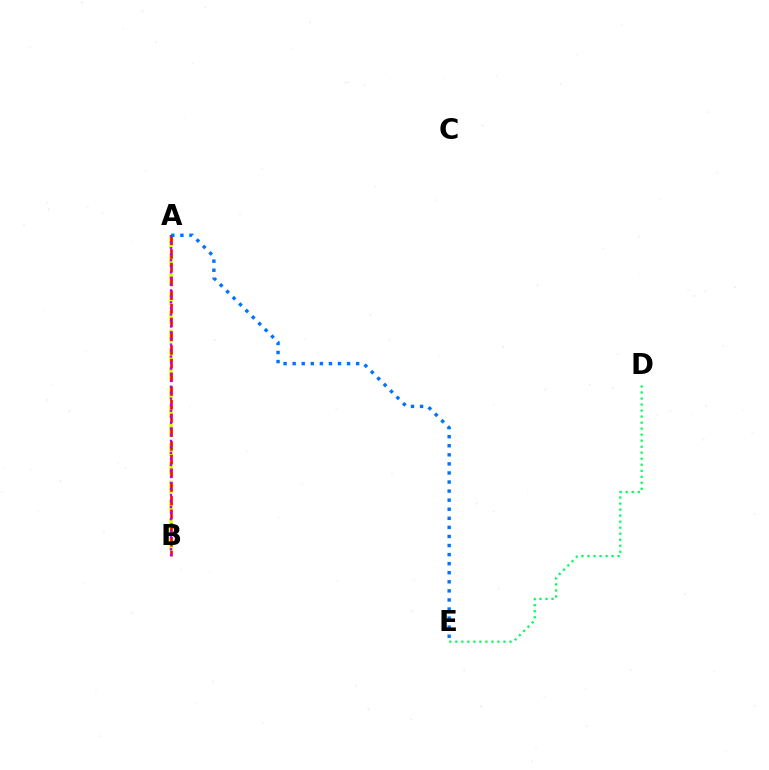{('D', 'E'): [{'color': '#00ff5c', 'line_style': 'dotted', 'thickness': 1.64}], ('A', 'B'): [{'color': '#d1ff00', 'line_style': 'dashed', 'thickness': 2.57}, {'color': '#ff0000', 'line_style': 'dashed', 'thickness': 1.86}, {'color': '#b900ff', 'line_style': 'dotted', 'thickness': 1.64}], ('A', 'E'): [{'color': '#0074ff', 'line_style': 'dotted', 'thickness': 2.46}]}